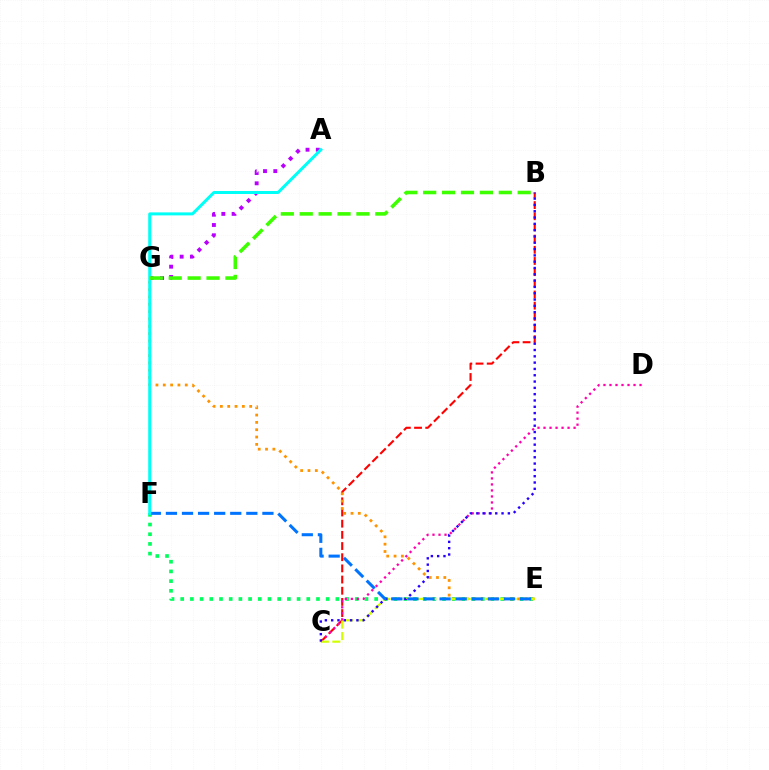{('B', 'C'): [{'color': '#ff0000', 'line_style': 'dashed', 'thickness': 1.52}, {'color': '#2500ff', 'line_style': 'dotted', 'thickness': 1.71}], ('E', 'F'): [{'color': '#00ff5c', 'line_style': 'dotted', 'thickness': 2.63}, {'color': '#0074ff', 'line_style': 'dashed', 'thickness': 2.18}], ('C', 'D'): [{'color': '#ff00ac', 'line_style': 'dotted', 'thickness': 1.63}], ('E', 'G'): [{'color': '#ff9400', 'line_style': 'dotted', 'thickness': 1.99}], ('A', 'G'): [{'color': '#b900ff', 'line_style': 'dotted', 'thickness': 2.79}], ('C', 'E'): [{'color': '#d1ff00', 'line_style': 'dashed', 'thickness': 1.56}], ('A', 'F'): [{'color': '#00fff6', 'line_style': 'solid', 'thickness': 2.16}], ('B', 'G'): [{'color': '#3dff00', 'line_style': 'dashed', 'thickness': 2.57}]}